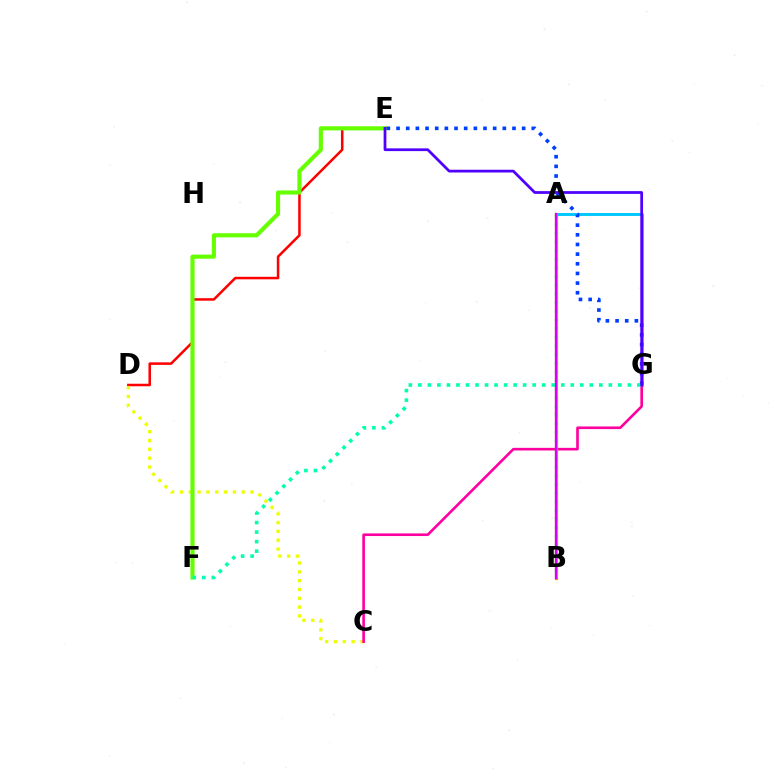{('D', 'E'): [{'color': '#ff0000', 'line_style': 'solid', 'thickness': 1.82}], ('A', 'B'): [{'color': '#ff8800', 'line_style': 'solid', 'thickness': 2.27}, {'color': '#00ff27', 'line_style': 'dotted', 'thickness': 2.35}, {'color': '#d600ff', 'line_style': 'solid', 'thickness': 1.61}], ('C', 'D'): [{'color': '#eeff00', 'line_style': 'dotted', 'thickness': 2.4}], ('A', 'G'): [{'color': '#00c7ff', 'line_style': 'solid', 'thickness': 2.1}], ('E', 'F'): [{'color': '#66ff00', 'line_style': 'solid', 'thickness': 2.98}], ('C', 'G'): [{'color': '#ff00a0', 'line_style': 'solid', 'thickness': 1.9}], ('E', 'G'): [{'color': '#003fff', 'line_style': 'dotted', 'thickness': 2.62}, {'color': '#4f00ff', 'line_style': 'solid', 'thickness': 1.98}], ('F', 'G'): [{'color': '#00ffaf', 'line_style': 'dotted', 'thickness': 2.59}]}